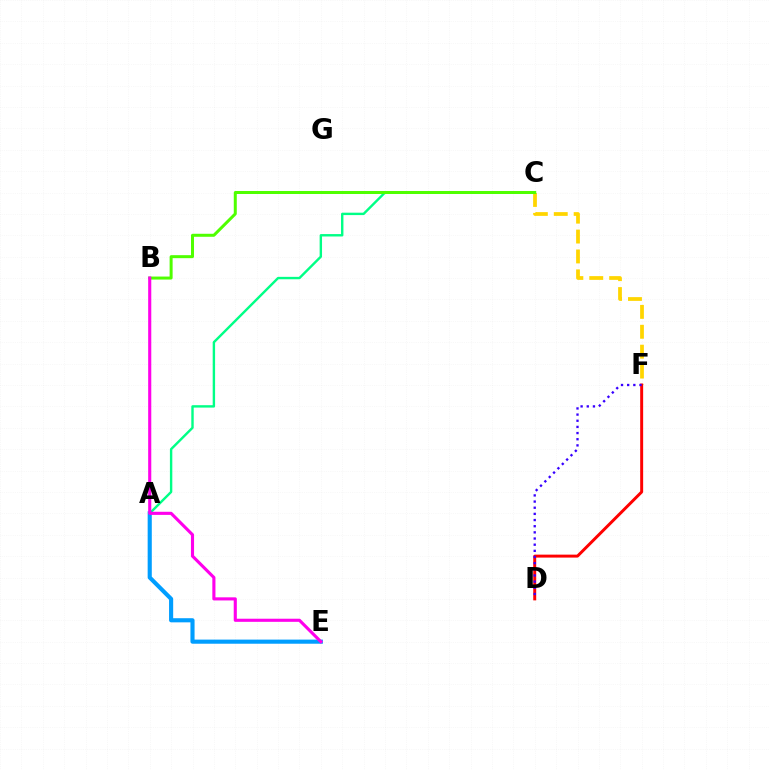{('C', 'F'): [{'color': '#ffd500', 'line_style': 'dashed', 'thickness': 2.7}], ('A', 'C'): [{'color': '#00ff86', 'line_style': 'solid', 'thickness': 1.73}], ('D', 'F'): [{'color': '#ff0000', 'line_style': 'solid', 'thickness': 2.13}, {'color': '#3700ff', 'line_style': 'dotted', 'thickness': 1.67}], ('A', 'E'): [{'color': '#009eff', 'line_style': 'solid', 'thickness': 2.97}], ('B', 'C'): [{'color': '#4fff00', 'line_style': 'solid', 'thickness': 2.16}], ('B', 'E'): [{'color': '#ff00ed', 'line_style': 'solid', 'thickness': 2.24}]}